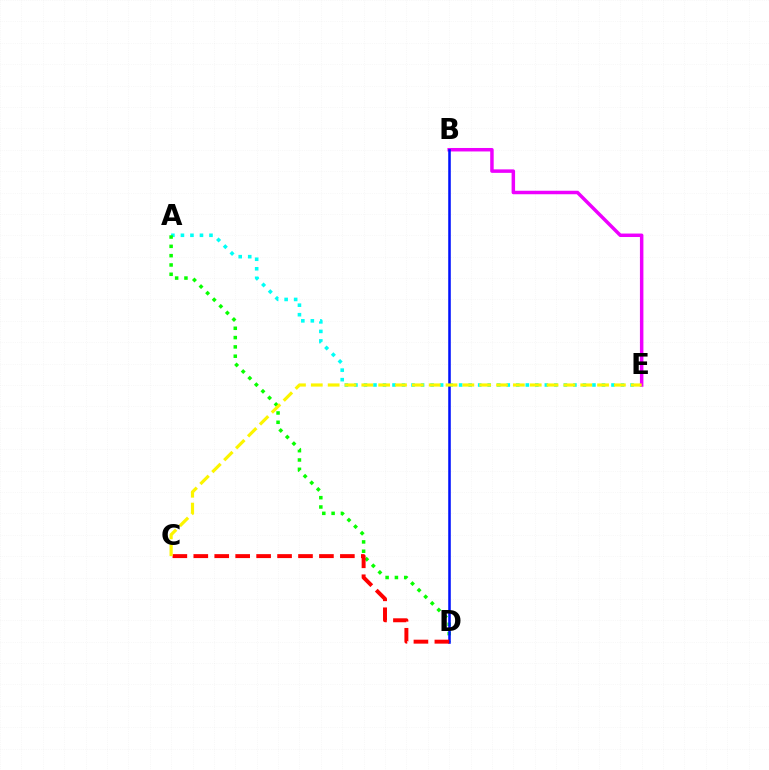{('A', 'E'): [{'color': '#00fff6', 'line_style': 'dotted', 'thickness': 2.59}], ('A', 'D'): [{'color': '#08ff00', 'line_style': 'dotted', 'thickness': 2.53}], ('B', 'E'): [{'color': '#ee00ff', 'line_style': 'solid', 'thickness': 2.51}], ('B', 'D'): [{'color': '#0010ff', 'line_style': 'solid', 'thickness': 1.84}], ('C', 'D'): [{'color': '#ff0000', 'line_style': 'dashed', 'thickness': 2.84}], ('C', 'E'): [{'color': '#fcf500', 'line_style': 'dashed', 'thickness': 2.29}]}